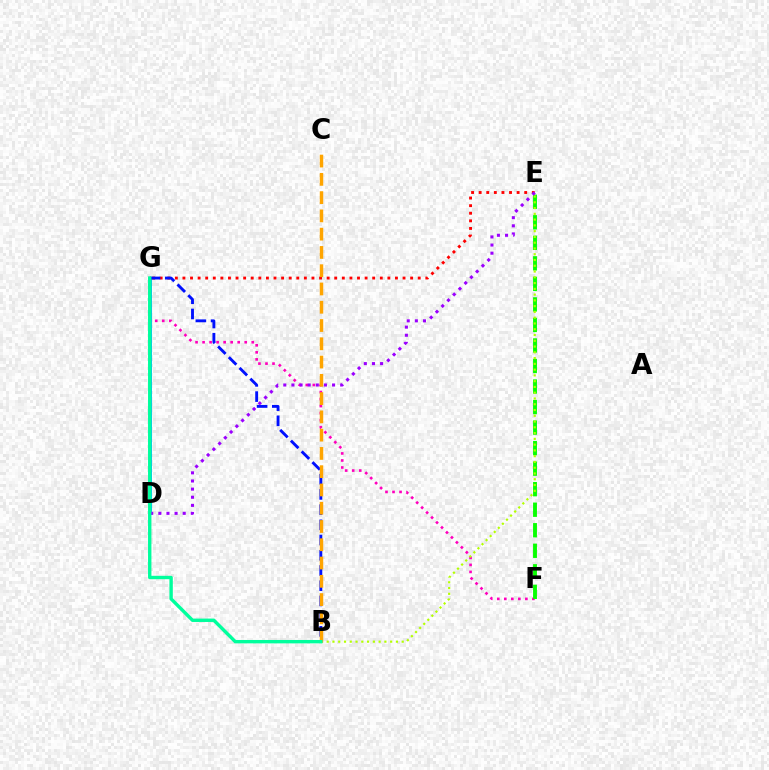{('D', 'G'): [{'color': '#00b5ff', 'line_style': 'solid', 'thickness': 2.11}], ('F', 'G'): [{'color': '#ff00bd', 'line_style': 'dotted', 'thickness': 1.91}], ('E', 'G'): [{'color': '#ff0000', 'line_style': 'dotted', 'thickness': 2.06}], ('E', 'F'): [{'color': '#08ff00', 'line_style': 'dashed', 'thickness': 2.79}], ('B', 'G'): [{'color': '#0010ff', 'line_style': 'dashed', 'thickness': 2.07}, {'color': '#00ff9d', 'line_style': 'solid', 'thickness': 2.44}], ('B', 'E'): [{'color': '#b3ff00', 'line_style': 'dotted', 'thickness': 1.57}], ('B', 'C'): [{'color': '#ffa500', 'line_style': 'dashed', 'thickness': 2.48}], ('D', 'E'): [{'color': '#9b00ff', 'line_style': 'dotted', 'thickness': 2.21}]}